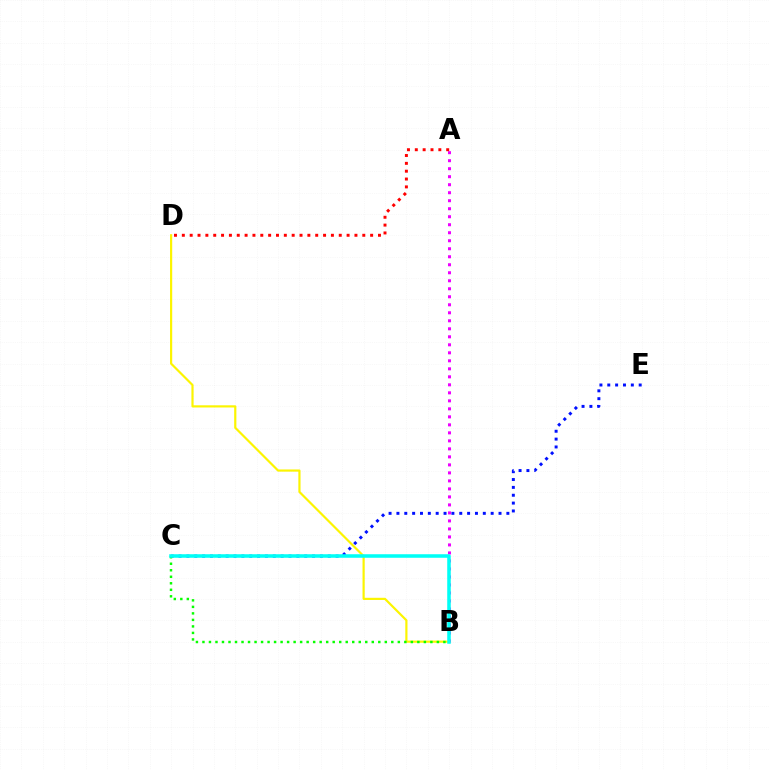{('A', 'B'): [{'color': '#ee00ff', 'line_style': 'dotted', 'thickness': 2.17}], ('B', 'D'): [{'color': '#fcf500', 'line_style': 'solid', 'thickness': 1.57}], ('C', 'E'): [{'color': '#0010ff', 'line_style': 'dotted', 'thickness': 2.13}], ('B', 'C'): [{'color': '#08ff00', 'line_style': 'dotted', 'thickness': 1.77}, {'color': '#00fff6', 'line_style': 'solid', 'thickness': 2.55}], ('A', 'D'): [{'color': '#ff0000', 'line_style': 'dotted', 'thickness': 2.13}]}